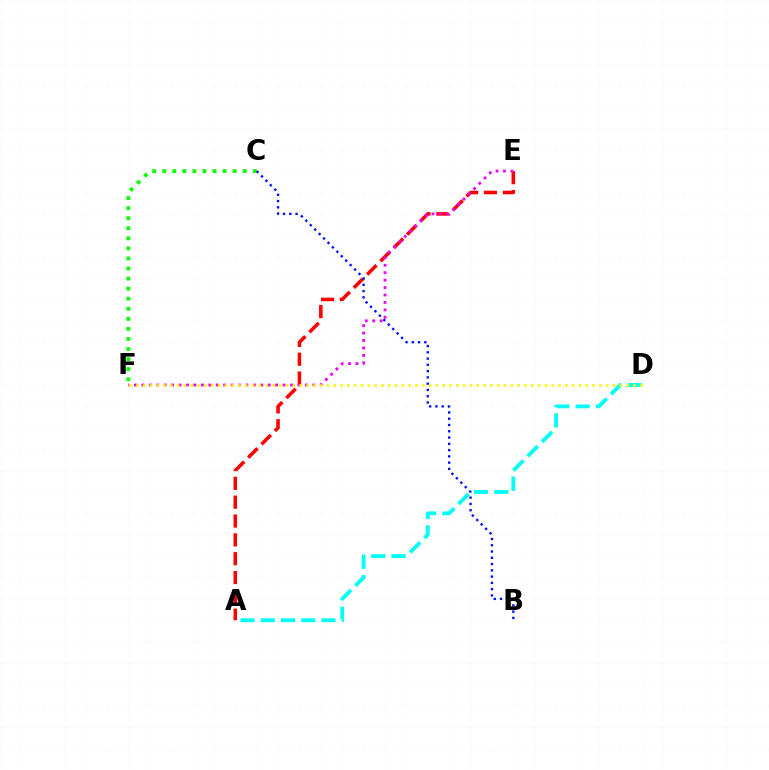{('A', 'E'): [{'color': '#ff0000', 'line_style': 'dashed', 'thickness': 2.56}], ('E', 'F'): [{'color': '#ee00ff', 'line_style': 'dotted', 'thickness': 2.02}], ('C', 'F'): [{'color': '#08ff00', 'line_style': 'dotted', 'thickness': 2.73}], ('B', 'C'): [{'color': '#0010ff', 'line_style': 'dotted', 'thickness': 1.7}], ('A', 'D'): [{'color': '#00fff6', 'line_style': 'dashed', 'thickness': 2.75}], ('D', 'F'): [{'color': '#fcf500', 'line_style': 'dotted', 'thickness': 1.85}]}